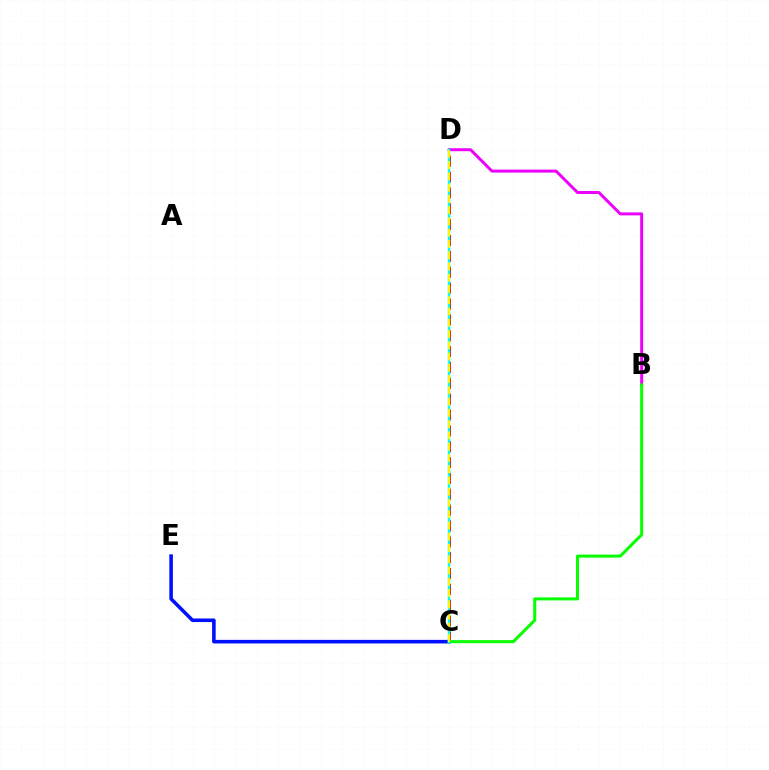{('C', 'D'): [{'color': '#ff0000', 'line_style': 'dashed', 'thickness': 2.15}, {'color': '#00fff6', 'line_style': 'solid', 'thickness': 1.75}, {'color': '#fcf500', 'line_style': 'dashed', 'thickness': 1.53}], ('B', 'D'): [{'color': '#ee00ff', 'line_style': 'solid', 'thickness': 2.14}], ('C', 'E'): [{'color': '#0010ff', 'line_style': 'solid', 'thickness': 2.57}], ('B', 'C'): [{'color': '#08ff00', 'line_style': 'solid', 'thickness': 2.19}]}